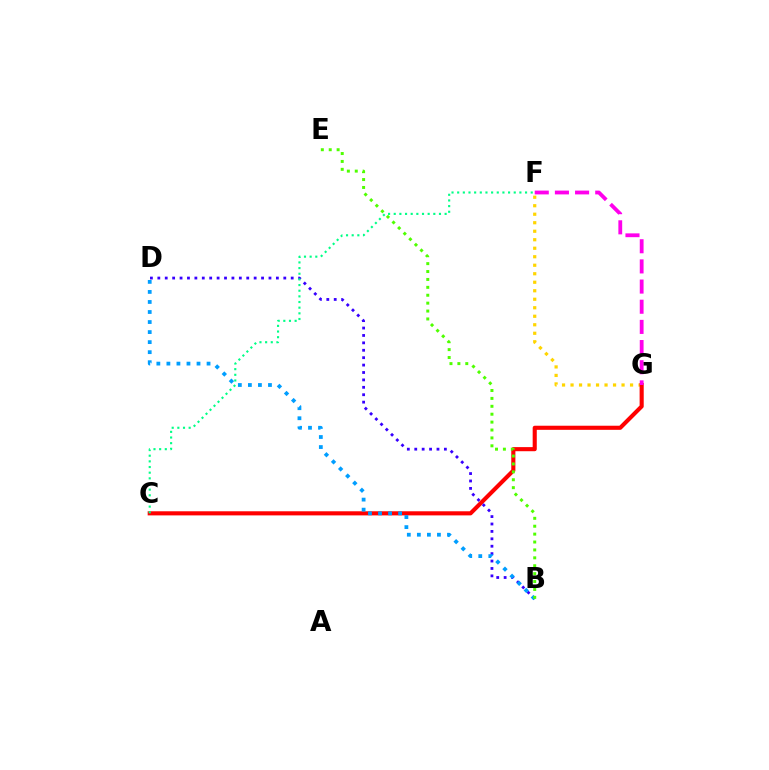{('F', 'G'): [{'color': '#ffd500', 'line_style': 'dotted', 'thickness': 2.31}, {'color': '#ff00ed', 'line_style': 'dashed', 'thickness': 2.74}], ('C', 'G'): [{'color': '#ff0000', 'line_style': 'solid', 'thickness': 2.95}], ('B', 'D'): [{'color': '#3700ff', 'line_style': 'dotted', 'thickness': 2.01}, {'color': '#009eff', 'line_style': 'dotted', 'thickness': 2.73}], ('C', 'F'): [{'color': '#00ff86', 'line_style': 'dotted', 'thickness': 1.54}], ('B', 'E'): [{'color': '#4fff00', 'line_style': 'dotted', 'thickness': 2.15}]}